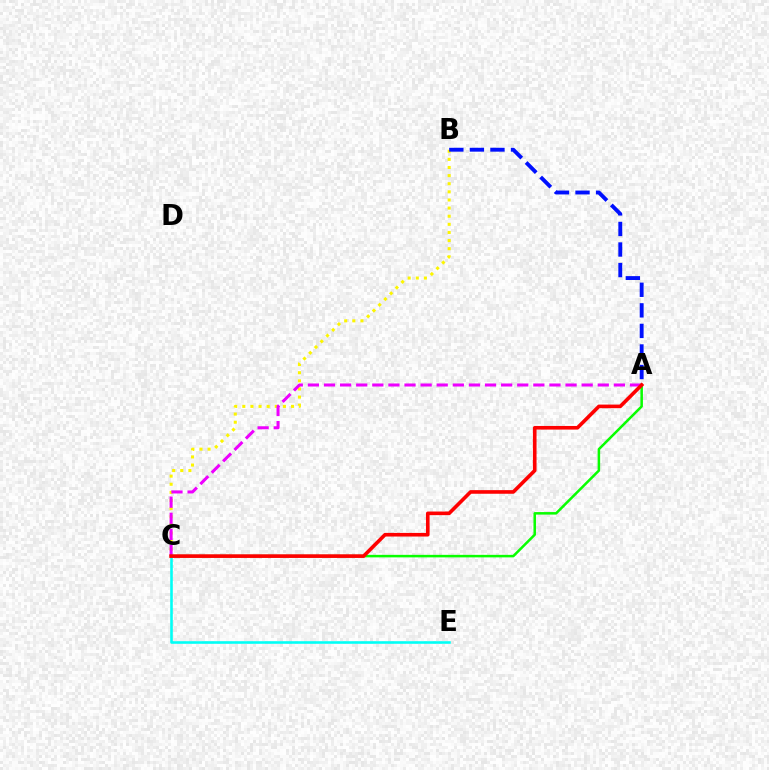{('B', 'C'): [{'color': '#fcf500', 'line_style': 'dotted', 'thickness': 2.21}], ('A', 'C'): [{'color': '#ee00ff', 'line_style': 'dashed', 'thickness': 2.19}, {'color': '#08ff00', 'line_style': 'solid', 'thickness': 1.81}, {'color': '#ff0000', 'line_style': 'solid', 'thickness': 2.61}], ('C', 'E'): [{'color': '#00fff6', 'line_style': 'solid', 'thickness': 1.86}], ('A', 'B'): [{'color': '#0010ff', 'line_style': 'dashed', 'thickness': 2.79}]}